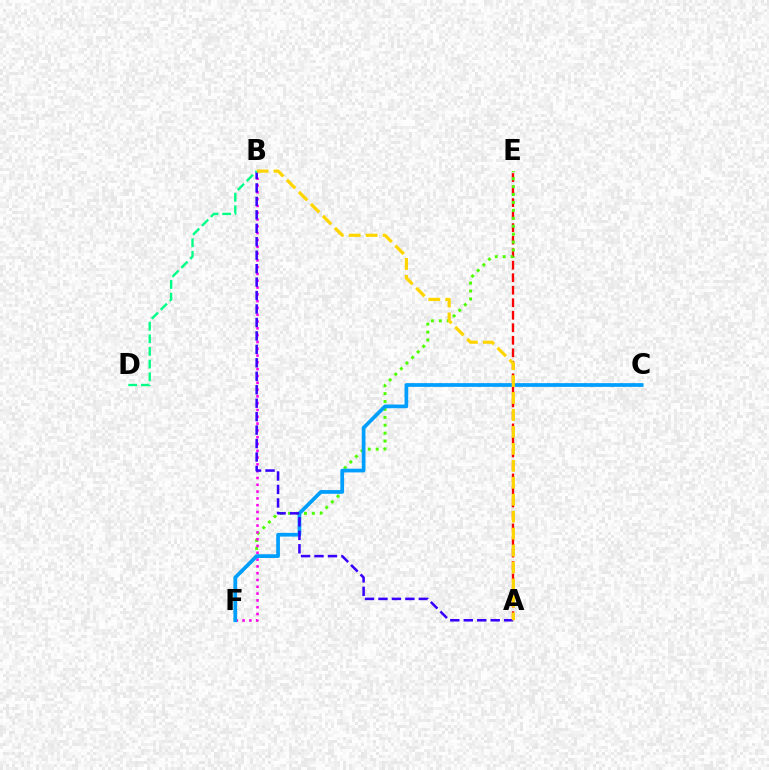{('A', 'E'): [{'color': '#ff0000', 'line_style': 'dashed', 'thickness': 1.7}], ('E', 'F'): [{'color': '#4fff00', 'line_style': 'dotted', 'thickness': 2.15}], ('B', 'F'): [{'color': '#ff00ed', 'line_style': 'dotted', 'thickness': 1.85}], ('C', 'F'): [{'color': '#009eff', 'line_style': 'solid', 'thickness': 2.69}], ('A', 'B'): [{'color': '#3700ff', 'line_style': 'dashed', 'thickness': 1.83}, {'color': '#ffd500', 'line_style': 'dashed', 'thickness': 2.3}], ('B', 'D'): [{'color': '#00ff86', 'line_style': 'dashed', 'thickness': 1.72}]}